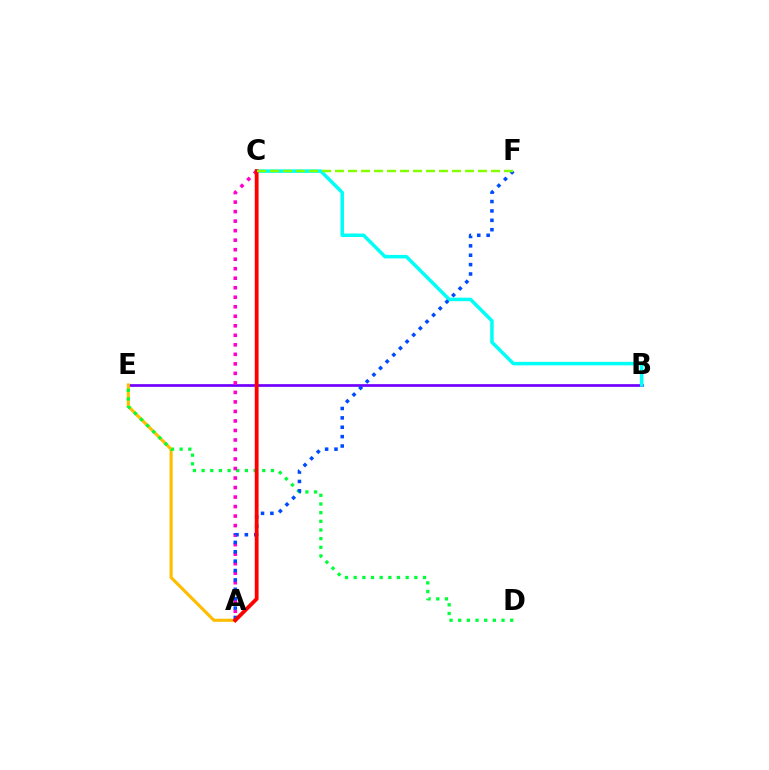{('B', 'E'): [{'color': '#7200ff', 'line_style': 'solid', 'thickness': 1.95}], ('A', 'E'): [{'color': '#ffbd00', 'line_style': 'solid', 'thickness': 2.24}], ('D', 'E'): [{'color': '#00ff39', 'line_style': 'dotted', 'thickness': 2.35}], ('A', 'C'): [{'color': '#ff00cf', 'line_style': 'dotted', 'thickness': 2.59}, {'color': '#ff0000', 'line_style': 'solid', 'thickness': 2.75}], ('B', 'C'): [{'color': '#00fff6', 'line_style': 'solid', 'thickness': 2.52}], ('A', 'F'): [{'color': '#004bff', 'line_style': 'dotted', 'thickness': 2.55}], ('C', 'F'): [{'color': '#84ff00', 'line_style': 'dashed', 'thickness': 1.77}]}